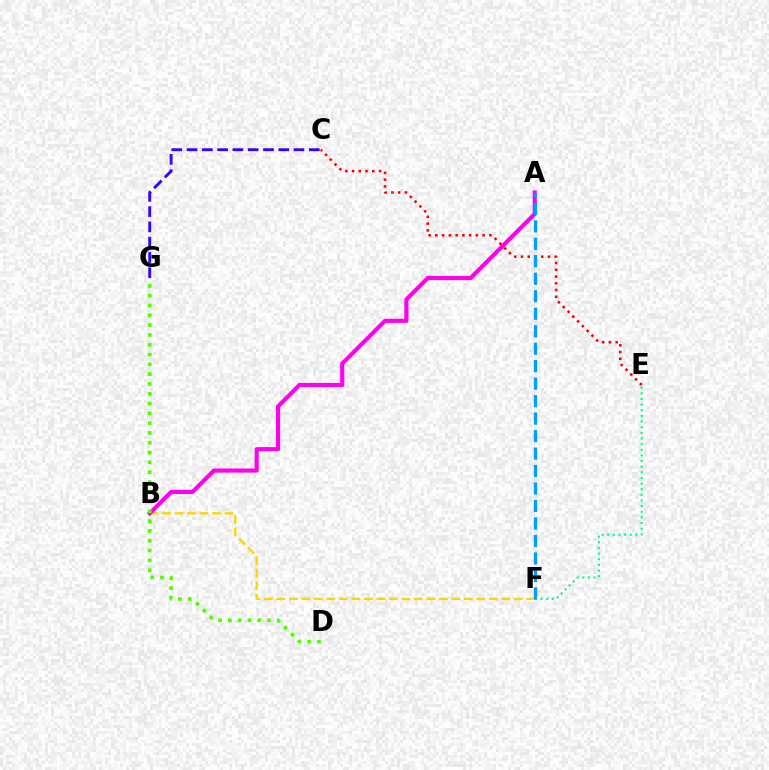{('B', 'F'): [{'color': '#ffd500', 'line_style': 'dashed', 'thickness': 1.7}], ('C', 'G'): [{'color': '#3700ff', 'line_style': 'dashed', 'thickness': 2.08}], ('E', 'F'): [{'color': '#00ff86', 'line_style': 'dotted', 'thickness': 1.53}], ('A', 'B'): [{'color': '#ff00ed', 'line_style': 'solid', 'thickness': 2.97}], ('C', 'E'): [{'color': '#ff0000', 'line_style': 'dotted', 'thickness': 1.83}], ('A', 'F'): [{'color': '#009eff', 'line_style': 'dashed', 'thickness': 2.37}], ('D', 'G'): [{'color': '#4fff00', 'line_style': 'dotted', 'thickness': 2.66}]}